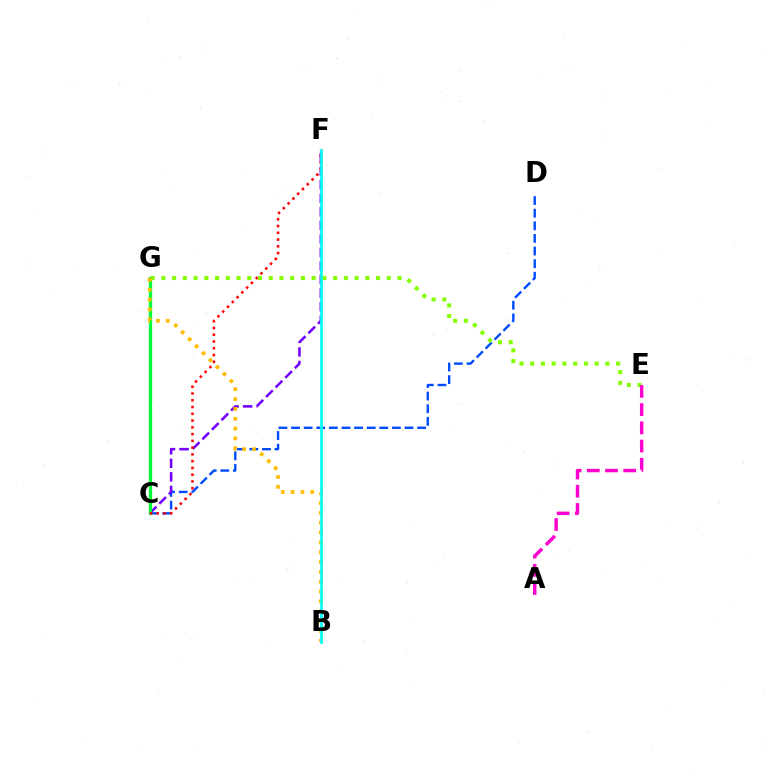{('C', 'D'): [{'color': '#004bff', 'line_style': 'dashed', 'thickness': 1.71}], ('C', 'F'): [{'color': '#7200ff', 'line_style': 'dashed', 'thickness': 1.84}, {'color': '#ff0000', 'line_style': 'dotted', 'thickness': 1.84}], ('C', 'G'): [{'color': '#00ff39', 'line_style': 'solid', 'thickness': 2.36}], ('E', 'G'): [{'color': '#84ff00', 'line_style': 'dotted', 'thickness': 2.92}], ('A', 'E'): [{'color': '#ff00cf', 'line_style': 'dashed', 'thickness': 2.48}], ('B', 'G'): [{'color': '#ffbd00', 'line_style': 'dotted', 'thickness': 2.67}], ('B', 'F'): [{'color': '#00fff6', 'line_style': 'solid', 'thickness': 1.96}]}